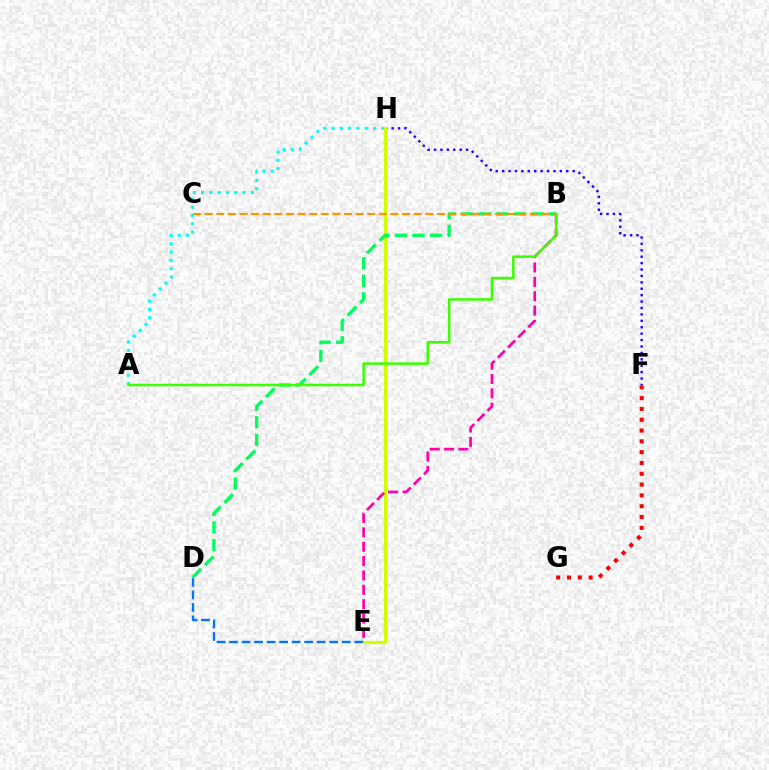{('E', 'H'): [{'color': '#b900ff', 'line_style': 'solid', 'thickness': 1.99}, {'color': '#d1ff00', 'line_style': 'solid', 'thickness': 2.34}], ('F', 'G'): [{'color': '#ff0000', 'line_style': 'dotted', 'thickness': 2.94}], ('A', 'H'): [{'color': '#00fff6', 'line_style': 'dotted', 'thickness': 2.25}], ('D', 'E'): [{'color': '#0074ff', 'line_style': 'dashed', 'thickness': 1.7}], ('F', 'H'): [{'color': '#2500ff', 'line_style': 'dotted', 'thickness': 1.74}], ('B', 'D'): [{'color': '#00ff5c', 'line_style': 'dashed', 'thickness': 2.39}], ('B', 'E'): [{'color': '#ff00ac', 'line_style': 'dashed', 'thickness': 1.95}], ('B', 'C'): [{'color': '#ff9400', 'line_style': 'dashed', 'thickness': 1.58}], ('A', 'B'): [{'color': '#3dff00', 'line_style': 'solid', 'thickness': 1.82}]}